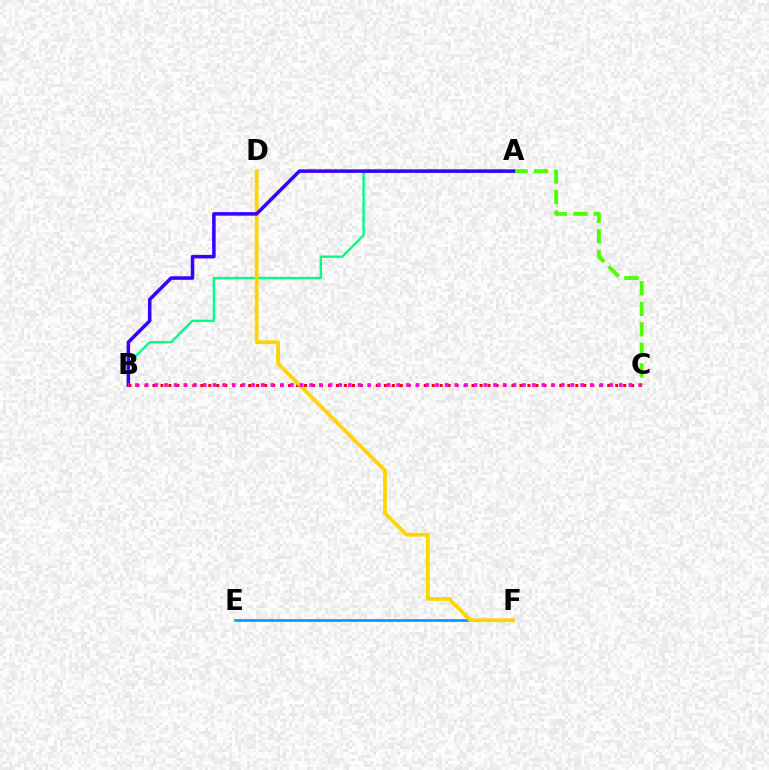{('E', 'F'): [{'color': '#009eff', 'line_style': 'solid', 'thickness': 1.95}], ('B', 'C'): [{'color': '#ff0000', 'line_style': 'dotted', 'thickness': 2.17}, {'color': '#ff00ed', 'line_style': 'dotted', 'thickness': 2.63}], ('A', 'B'): [{'color': '#00ff86', 'line_style': 'solid', 'thickness': 1.73}, {'color': '#3700ff', 'line_style': 'solid', 'thickness': 2.54}], ('D', 'F'): [{'color': '#ffd500', 'line_style': 'solid', 'thickness': 2.71}], ('A', 'C'): [{'color': '#4fff00', 'line_style': 'dashed', 'thickness': 2.79}]}